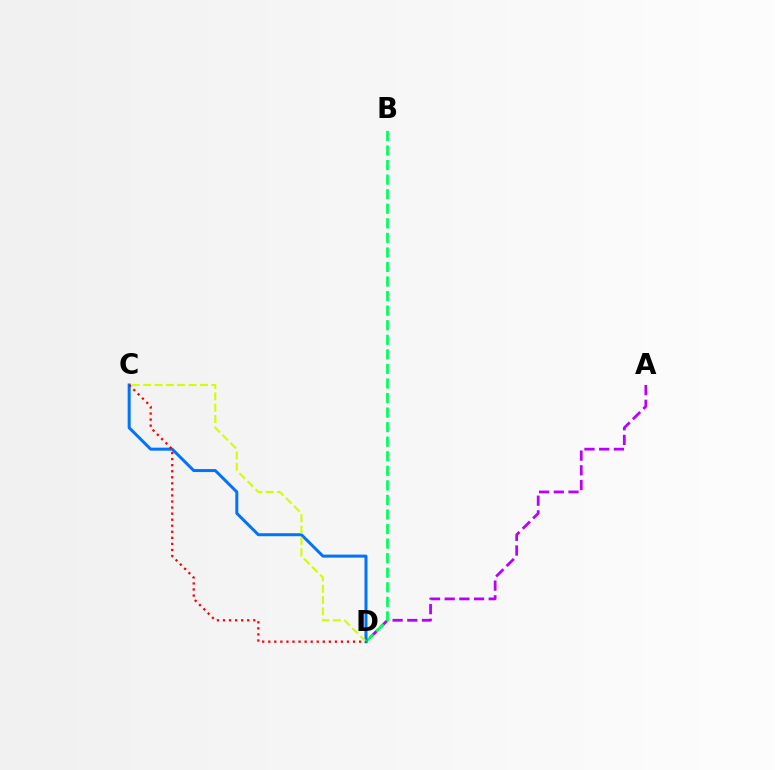{('A', 'D'): [{'color': '#b900ff', 'line_style': 'dashed', 'thickness': 2.0}], ('B', 'D'): [{'color': '#00ff5c', 'line_style': 'dashed', 'thickness': 1.98}], ('C', 'D'): [{'color': '#0074ff', 'line_style': 'solid', 'thickness': 2.16}, {'color': '#d1ff00', 'line_style': 'dashed', 'thickness': 1.54}, {'color': '#ff0000', 'line_style': 'dotted', 'thickness': 1.65}]}